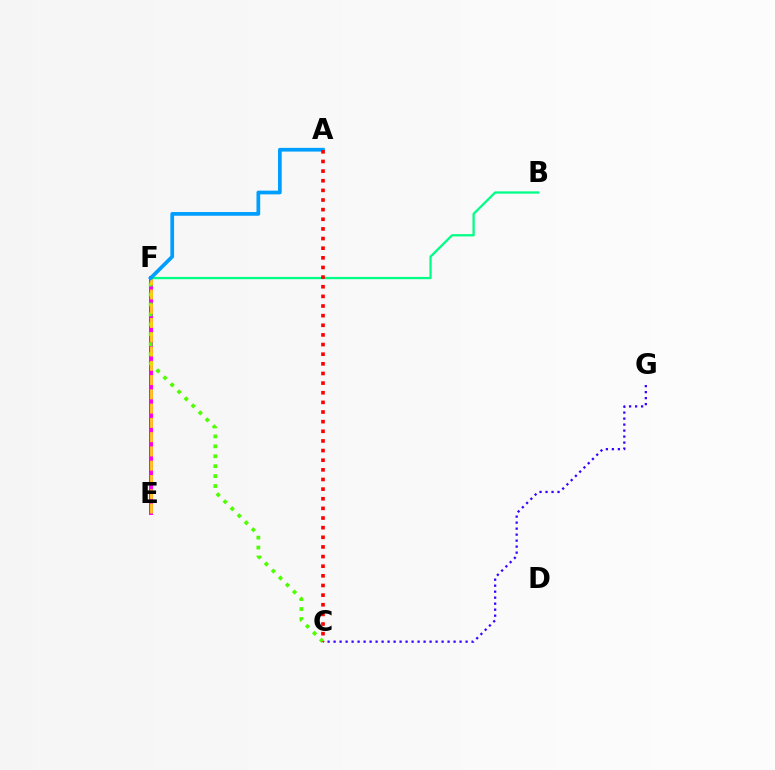{('E', 'F'): [{'color': '#ff00ed', 'line_style': 'solid', 'thickness': 2.84}, {'color': '#ffd500', 'line_style': 'dashed', 'thickness': 1.94}], ('C', 'G'): [{'color': '#3700ff', 'line_style': 'dotted', 'thickness': 1.63}], ('C', 'F'): [{'color': '#4fff00', 'line_style': 'dotted', 'thickness': 2.7}], ('B', 'F'): [{'color': '#00ff86', 'line_style': 'solid', 'thickness': 1.64}], ('A', 'F'): [{'color': '#009eff', 'line_style': 'solid', 'thickness': 2.68}], ('A', 'C'): [{'color': '#ff0000', 'line_style': 'dotted', 'thickness': 2.62}]}